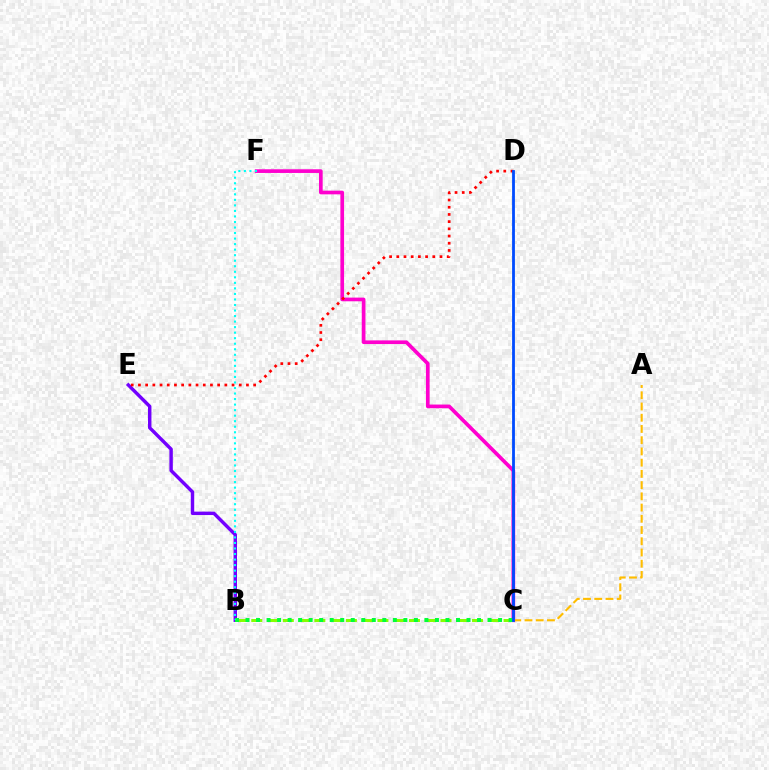{('C', 'F'): [{'color': '#ff00cf', 'line_style': 'solid', 'thickness': 2.65}], ('B', 'E'): [{'color': '#7200ff', 'line_style': 'solid', 'thickness': 2.47}], ('D', 'E'): [{'color': '#ff0000', 'line_style': 'dotted', 'thickness': 1.96}], ('B', 'C'): [{'color': '#84ff00', 'line_style': 'dashed', 'thickness': 2.14}, {'color': '#00ff39', 'line_style': 'dotted', 'thickness': 2.86}], ('A', 'C'): [{'color': '#ffbd00', 'line_style': 'dashed', 'thickness': 1.53}], ('C', 'D'): [{'color': '#004bff', 'line_style': 'solid', 'thickness': 2.02}], ('B', 'F'): [{'color': '#00fff6', 'line_style': 'dotted', 'thickness': 1.5}]}